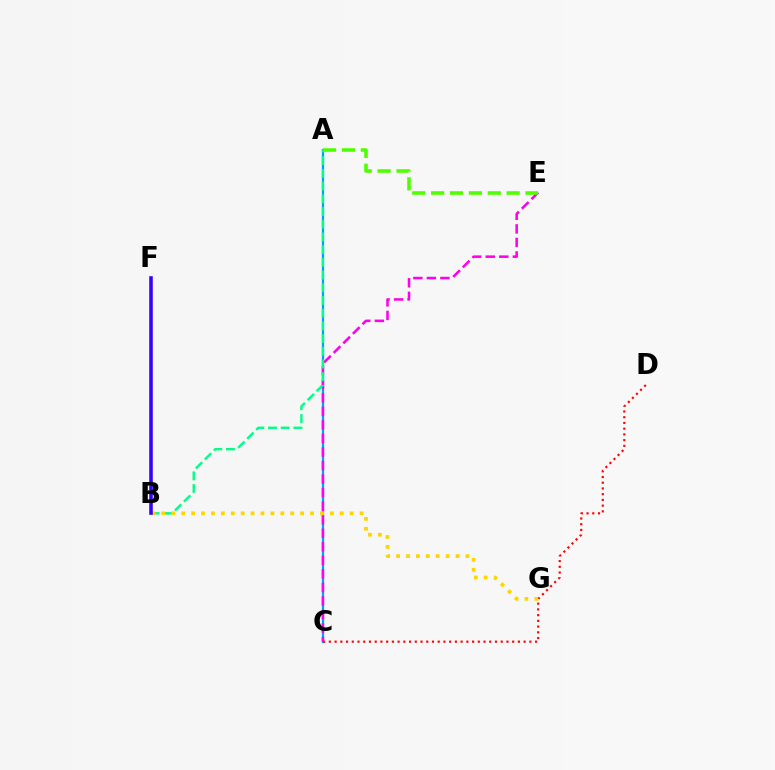{('A', 'C'): [{'color': '#009eff', 'line_style': 'solid', 'thickness': 1.61}], ('C', 'D'): [{'color': '#ff0000', 'line_style': 'dotted', 'thickness': 1.56}], ('C', 'E'): [{'color': '#ff00ed', 'line_style': 'dashed', 'thickness': 1.84}], ('A', 'E'): [{'color': '#4fff00', 'line_style': 'dashed', 'thickness': 2.56}], ('A', 'B'): [{'color': '#00ff86', 'line_style': 'dashed', 'thickness': 1.73}], ('B', 'G'): [{'color': '#ffd500', 'line_style': 'dotted', 'thickness': 2.69}], ('B', 'F'): [{'color': '#3700ff', 'line_style': 'solid', 'thickness': 2.57}]}